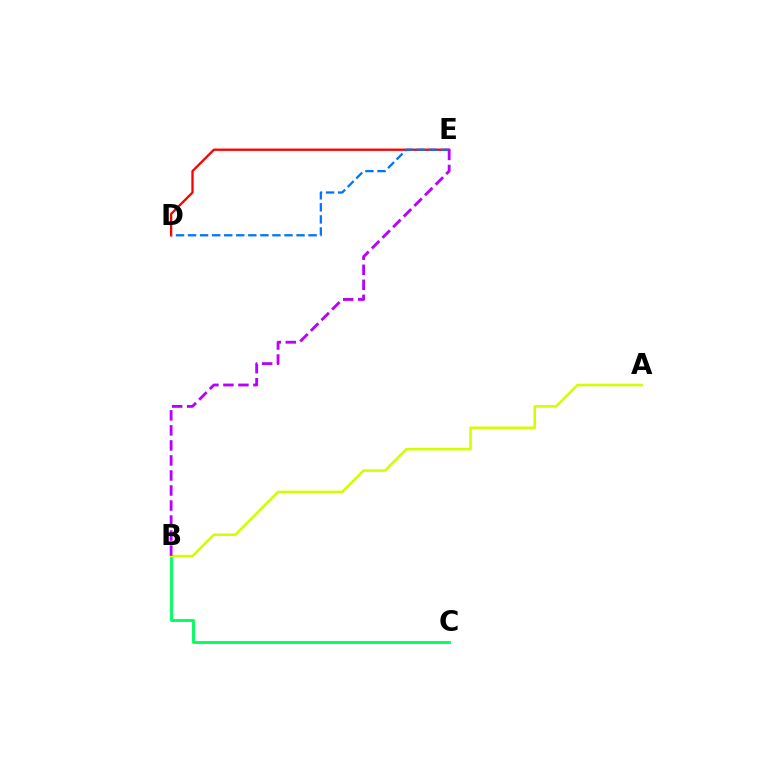{('B', 'C'): [{'color': '#00ff5c', 'line_style': 'solid', 'thickness': 2.05}], ('D', 'E'): [{'color': '#ff0000', 'line_style': 'solid', 'thickness': 1.67}, {'color': '#0074ff', 'line_style': 'dashed', 'thickness': 1.64}], ('A', 'B'): [{'color': '#d1ff00', 'line_style': 'solid', 'thickness': 1.85}], ('B', 'E'): [{'color': '#b900ff', 'line_style': 'dashed', 'thickness': 2.04}]}